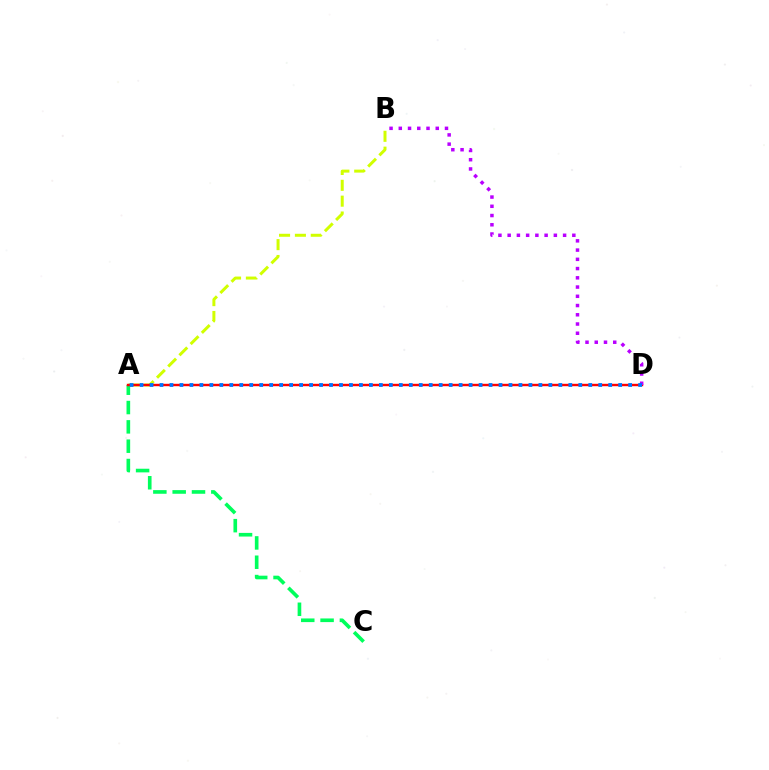{('A', 'B'): [{'color': '#d1ff00', 'line_style': 'dashed', 'thickness': 2.15}], ('A', 'C'): [{'color': '#00ff5c', 'line_style': 'dashed', 'thickness': 2.62}], ('A', 'D'): [{'color': '#ff0000', 'line_style': 'solid', 'thickness': 1.73}, {'color': '#0074ff', 'line_style': 'dotted', 'thickness': 2.71}], ('B', 'D'): [{'color': '#b900ff', 'line_style': 'dotted', 'thickness': 2.51}]}